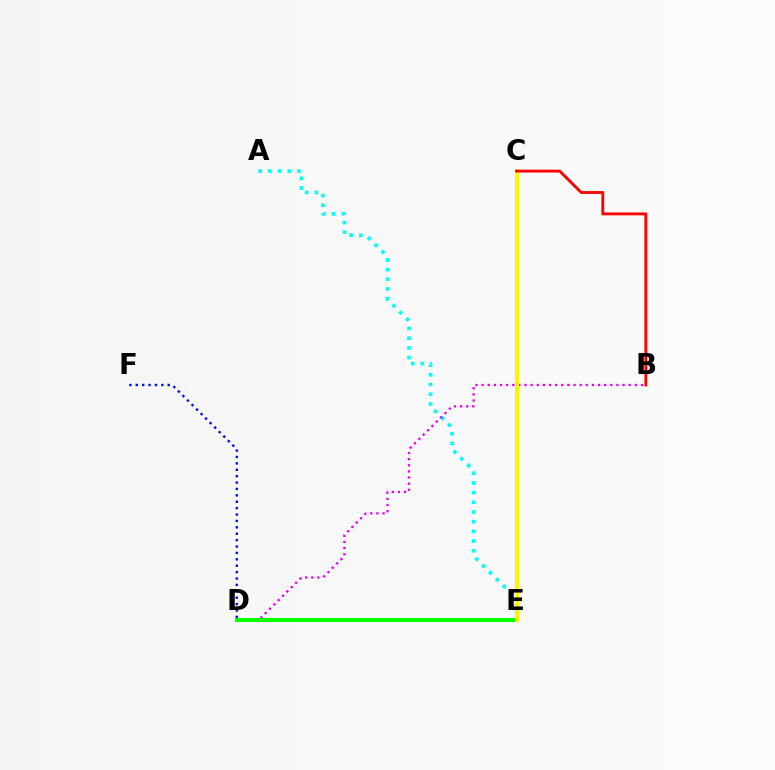{('A', 'E'): [{'color': '#00fff6', 'line_style': 'dotted', 'thickness': 2.63}], ('B', 'D'): [{'color': '#ee00ff', 'line_style': 'dotted', 'thickness': 1.67}], ('D', 'F'): [{'color': '#0010ff', 'line_style': 'dotted', 'thickness': 1.74}], ('D', 'E'): [{'color': '#08ff00', 'line_style': 'solid', 'thickness': 2.94}], ('C', 'E'): [{'color': '#fcf500', 'line_style': 'solid', 'thickness': 2.91}], ('B', 'C'): [{'color': '#ff0000', 'line_style': 'solid', 'thickness': 2.06}]}